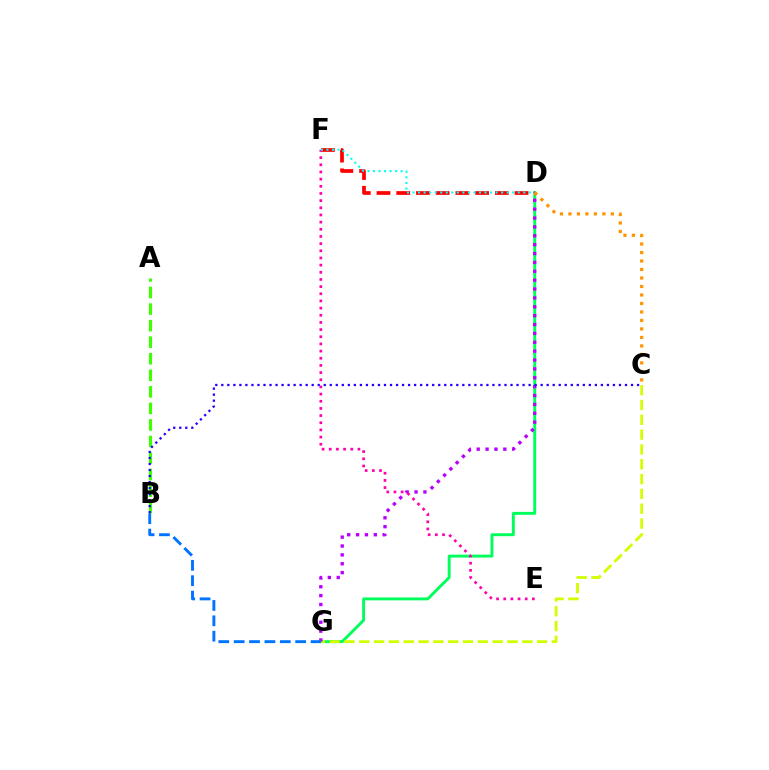{('D', 'G'): [{'color': '#00ff5c', 'line_style': 'solid', 'thickness': 2.1}, {'color': '#b900ff', 'line_style': 'dotted', 'thickness': 2.41}], ('C', 'G'): [{'color': '#d1ff00', 'line_style': 'dashed', 'thickness': 2.01}], ('B', 'G'): [{'color': '#0074ff', 'line_style': 'dashed', 'thickness': 2.09}], ('D', 'F'): [{'color': '#ff0000', 'line_style': 'dashed', 'thickness': 2.68}, {'color': '#00fff6', 'line_style': 'dotted', 'thickness': 1.51}], ('E', 'F'): [{'color': '#ff00ac', 'line_style': 'dotted', 'thickness': 1.95}], ('C', 'D'): [{'color': '#ff9400', 'line_style': 'dotted', 'thickness': 2.31}], ('A', 'B'): [{'color': '#3dff00', 'line_style': 'dashed', 'thickness': 2.25}], ('B', 'C'): [{'color': '#2500ff', 'line_style': 'dotted', 'thickness': 1.64}]}